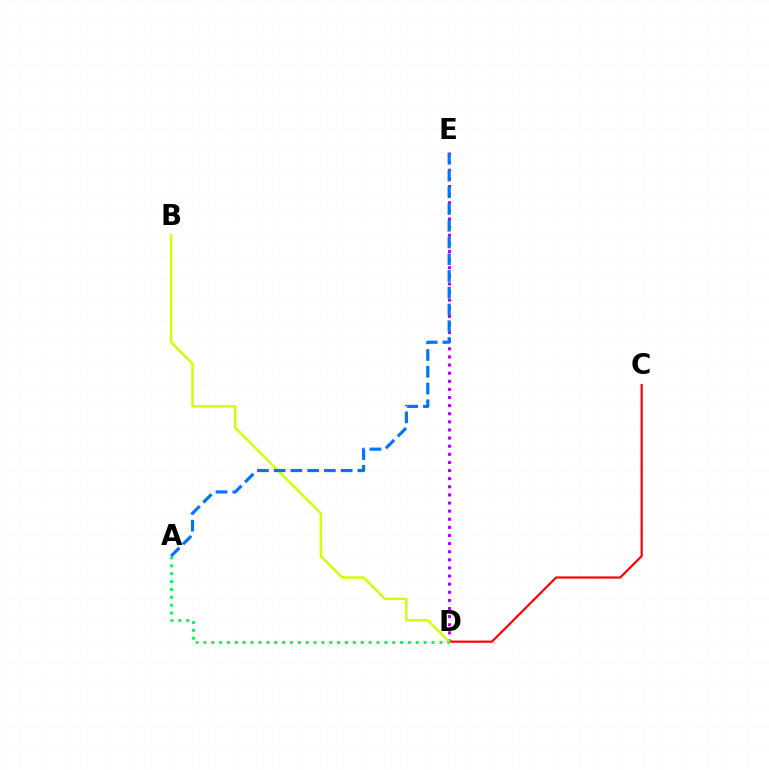{('D', 'E'): [{'color': '#b900ff', 'line_style': 'dotted', 'thickness': 2.2}], ('C', 'D'): [{'color': '#ff0000', 'line_style': 'solid', 'thickness': 1.58}], ('B', 'D'): [{'color': '#d1ff00', 'line_style': 'solid', 'thickness': 1.76}], ('A', 'D'): [{'color': '#00ff5c', 'line_style': 'dotted', 'thickness': 2.14}], ('A', 'E'): [{'color': '#0074ff', 'line_style': 'dashed', 'thickness': 2.27}]}